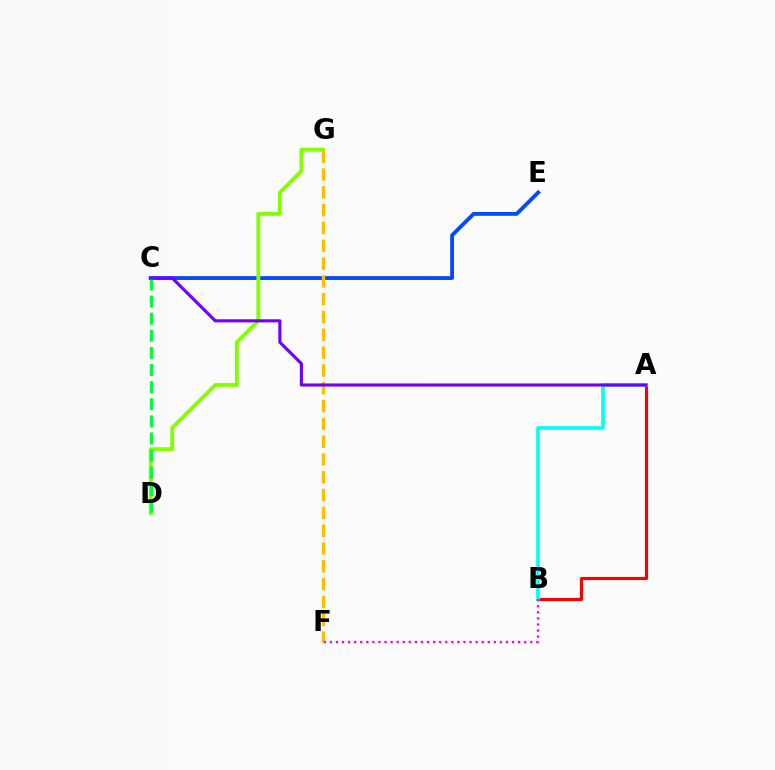{('A', 'B'): [{'color': '#ff0000', 'line_style': 'solid', 'thickness': 2.26}, {'color': '#00fff6', 'line_style': 'solid', 'thickness': 2.6}], ('C', 'E'): [{'color': '#004bff', 'line_style': 'solid', 'thickness': 2.76}], ('D', 'G'): [{'color': '#84ff00', 'line_style': 'solid', 'thickness': 2.76}], ('F', 'G'): [{'color': '#ffbd00', 'line_style': 'dashed', 'thickness': 2.42}], ('C', 'D'): [{'color': '#00ff39', 'line_style': 'dashed', 'thickness': 2.32}], ('A', 'C'): [{'color': '#7200ff', 'line_style': 'solid', 'thickness': 2.25}], ('B', 'F'): [{'color': '#ff00cf', 'line_style': 'dotted', 'thickness': 1.65}]}